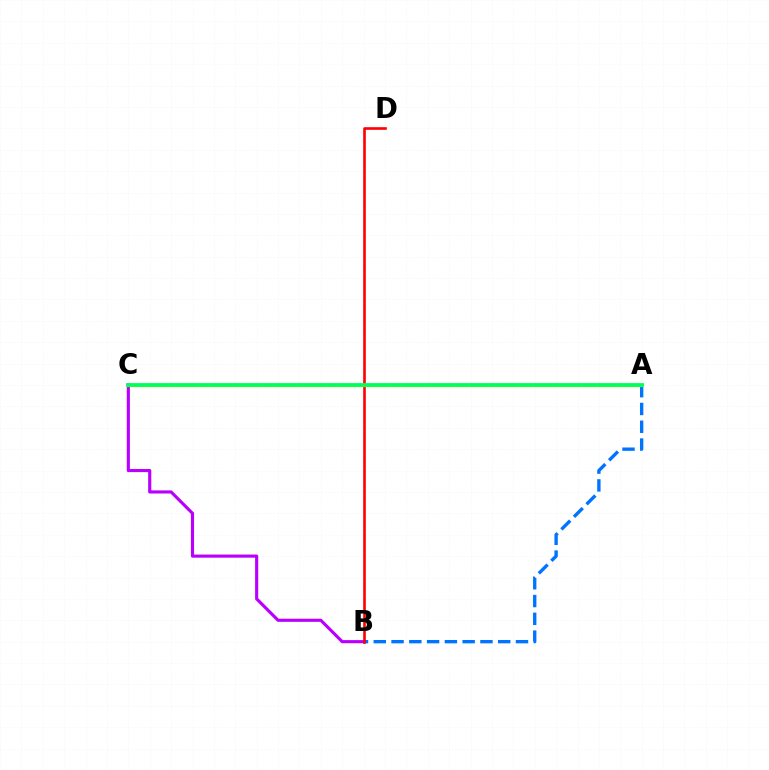{('A', 'B'): [{'color': '#0074ff', 'line_style': 'dashed', 'thickness': 2.42}], ('B', 'C'): [{'color': '#b900ff', 'line_style': 'solid', 'thickness': 2.25}], ('B', 'D'): [{'color': '#ff0000', 'line_style': 'solid', 'thickness': 1.89}], ('A', 'C'): [{'color': '#d1ff00', 'line_style': 'solid', 'thickness': 2.29}, {'color': '#00ff5c', 'line_style': 'solid', 'thickness': 2.72}]}